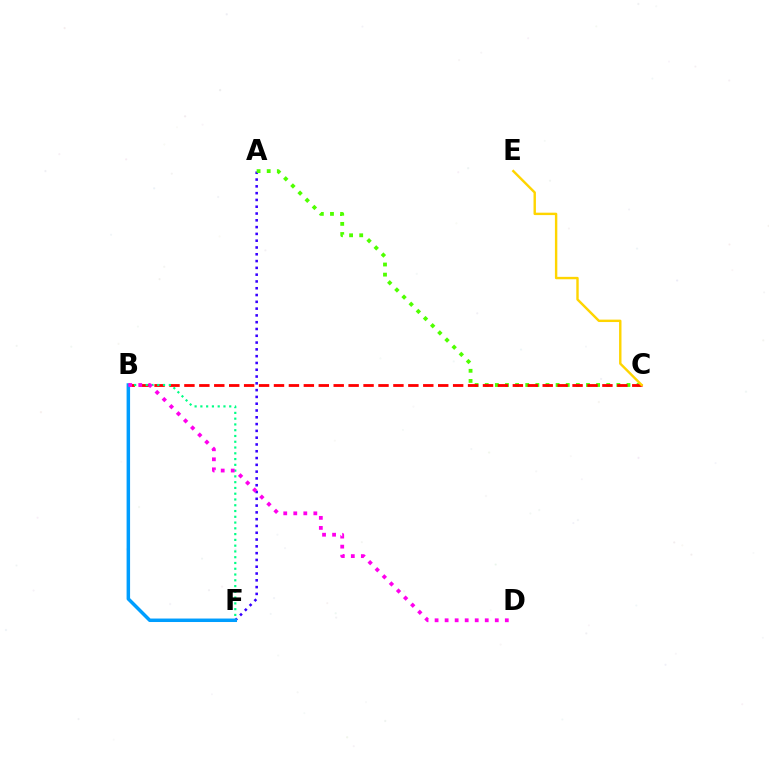{('A', 'F'): [{'color': '#3700ff', 'line_style': 'dotted', 'thickness': 1.85}], ('A', 'C'): [{'color': '#4fff00', 'line_style': 'dotted', 'thickness': 2.75}], ('B', 'C'): [{'color': '#ff0000', 'line_style': 'dashed', 'thickness': 2.03}], ('C', 'E'): [{'color': '#ffd500', 'line_style': 'solid', 'thickness': 1.74}], ('B', 'F'): [{'color': '#00ff86', 'line_style': 'dotted', 'thickness': 1.57}, {'color': '#009eff', 'line_style': 'solid', 'thickness': 2.51}], ('B', 'D'): [{'color': '#ff00ed', 'line_style': 'dotted', 'thickness': 2.73}]}